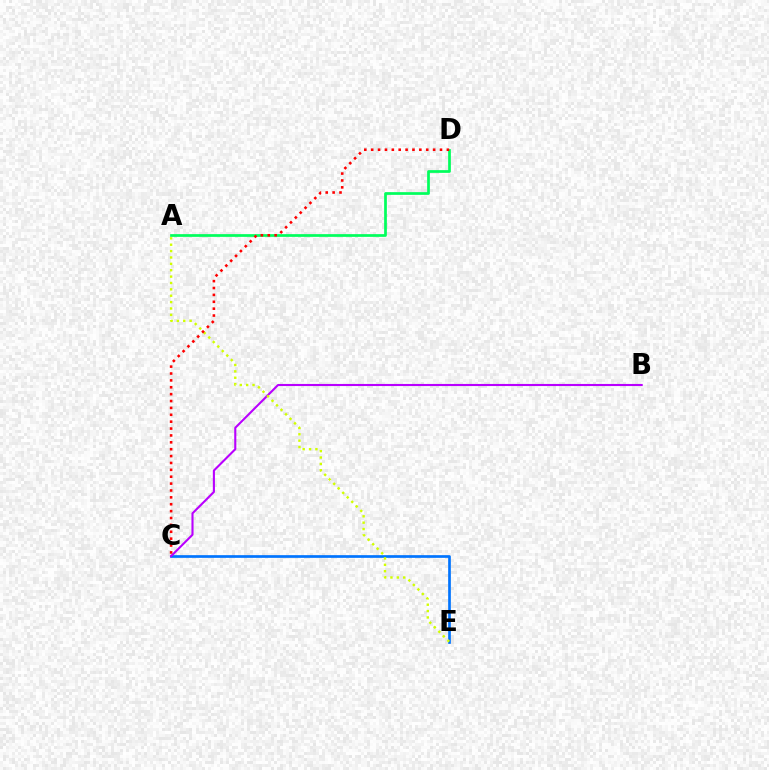{('A', 'D'): [{'color': '#00ff5c', 'line_style': 'solid', 'thickness': 1.95}], ('C', 'E'): [{'color': '#0074ff', 'line_style': 'solid', 'thickness': 1.93}], ('B', 'C'): [{'color': '#b900ff', 'line_style': 'solid', 'thickness': 1.51}], ('A', 'E'): [{'color': '#d1ff00', 'line_style': 'dotted', 'thickness': 1.73}], ('C', 'D'): [{'color': '#ff0000', 'line_style': 'dotted', 'thickness': 1.87}]}